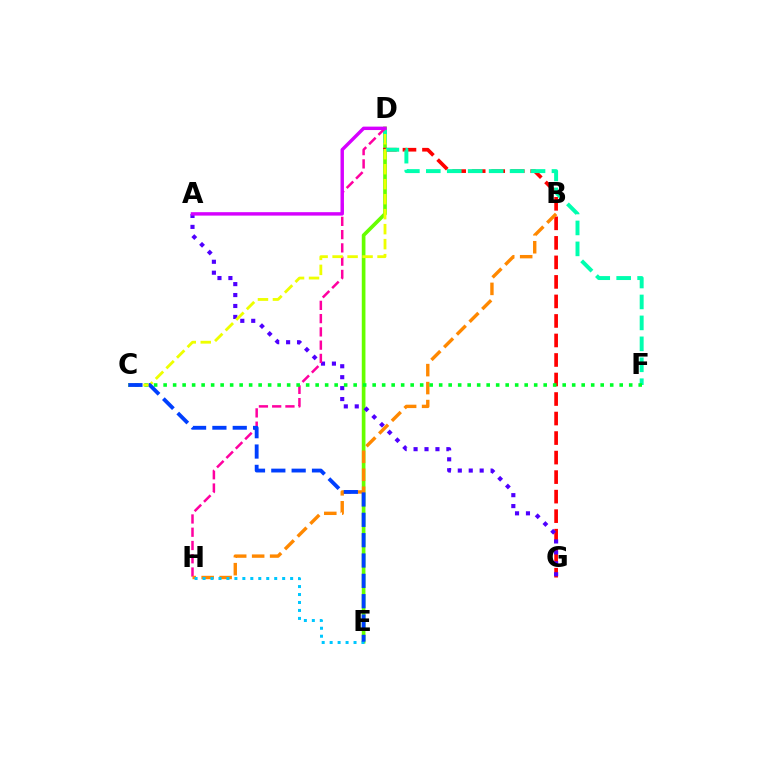{('D', 'E'): [{'color': '#66ff00', 'line_style': 'solid', 'thickness': 2.64}], ('D', 'G'): [{'color': '#ff0000', 'line_style': 'dashed', 'thickness': 2.65}], ('D', 'F'): [{'color': '#00ffaf', 'line_style': 'dashed', 'thickness': 2.85}], ('A', 'G'): [{'color': '#4f00ff', 'line_style': 'dotted', 'thickness': 2.97}], ('D', 'H'): [{'color': '#ff00a0', 'line_style': 'dashed', 'thickness': 1.8}], ('B', 'H'): [{'color': '#ff8800', 'line_style': 'dashed', 'thickness': 2.44}], ('C', 'F'): [{'color': '#00ff27', 'line_style': 'dotted', 'thickness': 2.58}], ('C', 'D'): [{'color': '#eeff00', 'line_style': 'dashed', 'thickness': 2.04}], ('E', 'H'): [{'color': '#00c7ff', 'line_style': 'dotted', 'thickness': 2.16}], ('C', 'E'): [{'color': '#003fff', 'line_style': 'dashed', 'thickness': 2.76}], ('A', 'D'): [{'color': '#d600ff', 'line_style': 'solid', 'thickness': 2.47}]}